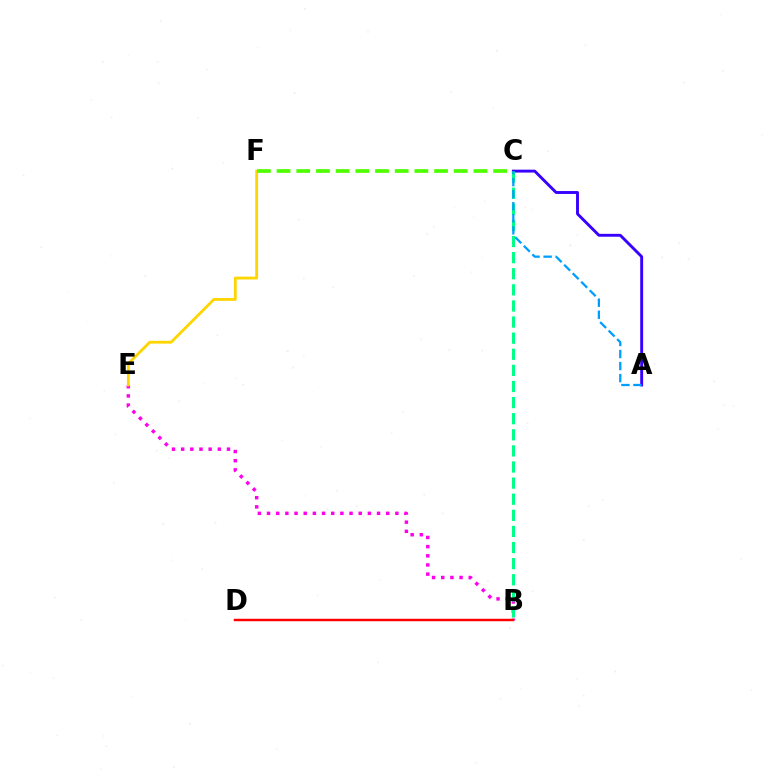{('B', 'E'): [{'color': '#ff00ed', 'line_style': 'dotted', 'thickness': 2.49}], ('A', 'C'): [{'color': '#3700ff', 'line_style': 'solid', 'thickness': 2.08}, {'color': '#009eff', 'line_style': 'dashed', 'thickness': 1.64}], ('E', 'F'): [{'color': '#ffd500', 'line_style': 'solid', 'thickness': 2.03}], ('B', 'C'): [{'color': '#00ff86', 'line_style': 'dashed', 'thickness': 2.19}], ('B', 'D'): [{'color': '#ff0000', 'line_style': 'solid', 'thickness': 1.77}], ('C', 'F'): [{'color': '#4fff00', 'line_style': 'dashed', 'thickness': 2.67}]}